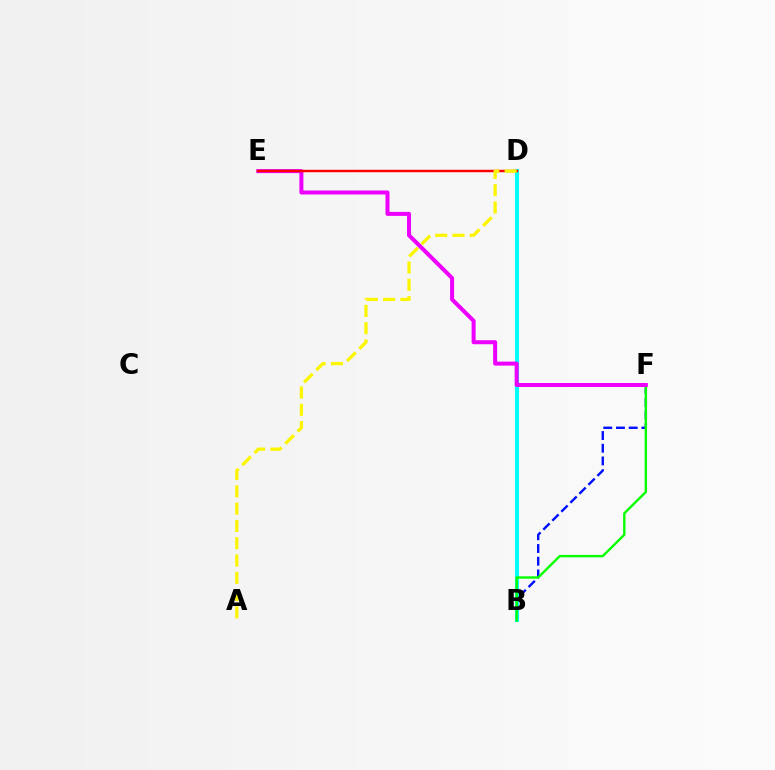{('B', 'F'): [{'color': '#0010ff', 'line_style': 'dashed', 'thickness': 1.73}, {'color': '#08ff00', 'line_style': 'solid', 'thickness': 1.73}], ('B', 'D'): [{'color': '#00fff6', 'line_style': 'solid', 'thickness': 2.94}], ('E', 'F'): [{'color': '#ee00ff', 'line_style': 'solid', 'thickness': 2.89}], ('D', 'E'): [{'color': '#ff0000', 'line_style': 'solid', 'thickness': 1.75}], ('A', 'D'): [{'color': '#fcf500', 'line_style': 'dashed', 'thickness': 2.35}]}